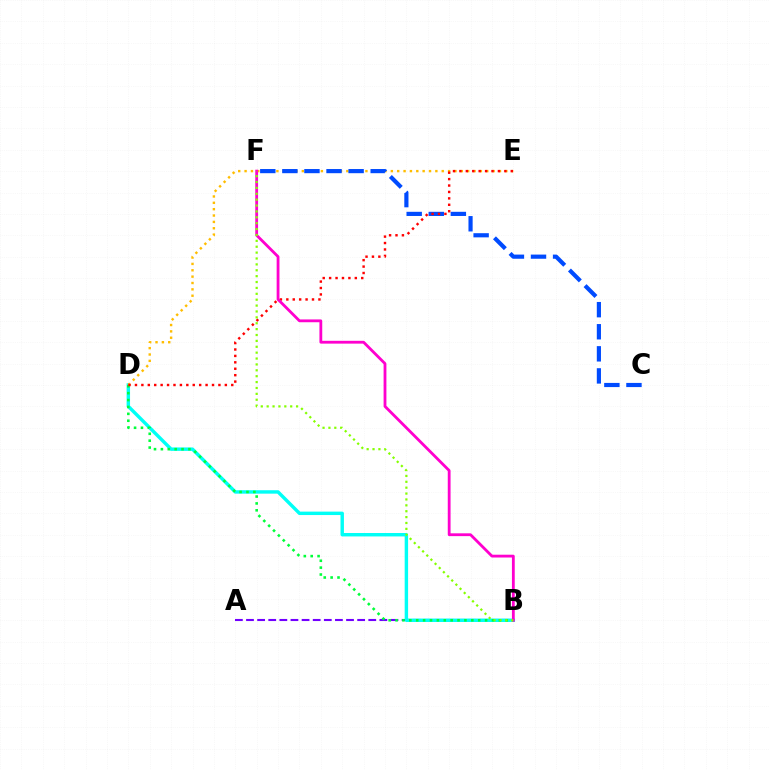{('A', 'B'): [{'color': '#7200ff', 'line_style': 'dashed', 'thickness': 1.51}], ('B', 'D'): [{'color': '#00fff6', 'line_style': 'solid', 'thickness': 2.47}, {'color': '#00ff39', 'line_style': 'dotted', 'thickness': 1.87}], ('D', 'E'): [{'color': '#ffbd00', 'line_style': 'dotted', 'thickness': 1.73}, {'color': '#ff0000', 'line_style': 'dotted', 'thickness': 1.74}], ('C', 'F'): [{'color': '#004bff', 'line_style': 'dashed', 'thickness': 3.0}], ('B', 'F'): [{'color': '#ff00cf', 'line_style': 'solid', 'thickness': 2.02}, {'color': '#84ff00', 'line_style': 'dotted', 'thickness': 1.6}]}